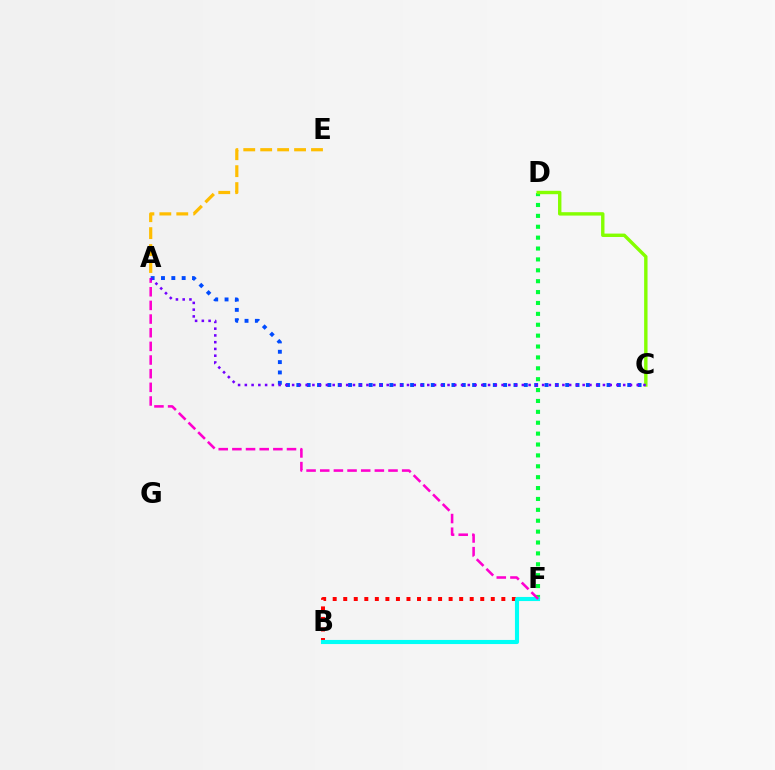{('A', 'C'): [{'color': '#004bff', 'line_style': 'dotted', 'thickness': 2.81}, {'color': '#7200ff', 'line_style': 'dotted', 'thickness': 1.84}], ('D', 'F'): [{'color': '#00ff39', 'line_style': 'dotted', 'thickness': 2.96}], ('B', 'F'): [{'color': '#ff0000', 'line_style': 'dotted', 'thickness': 2.86}, {'color': '#00fff6', 'line_style': 'solid', 'thickness': 2.95}], ('A', 'F'): [{'color': '#ff00cf', 'line_style': 'dashed', 'thickness': 1.85}], ('C', 'D'): [{'color': '#84ff00', 'line_style': 'solid', 'thickness': 2.44}], ('A', 'E'): [{'color': '#ffbd00', 'line_style': 'dashed', 'thickness': 2.3}]}